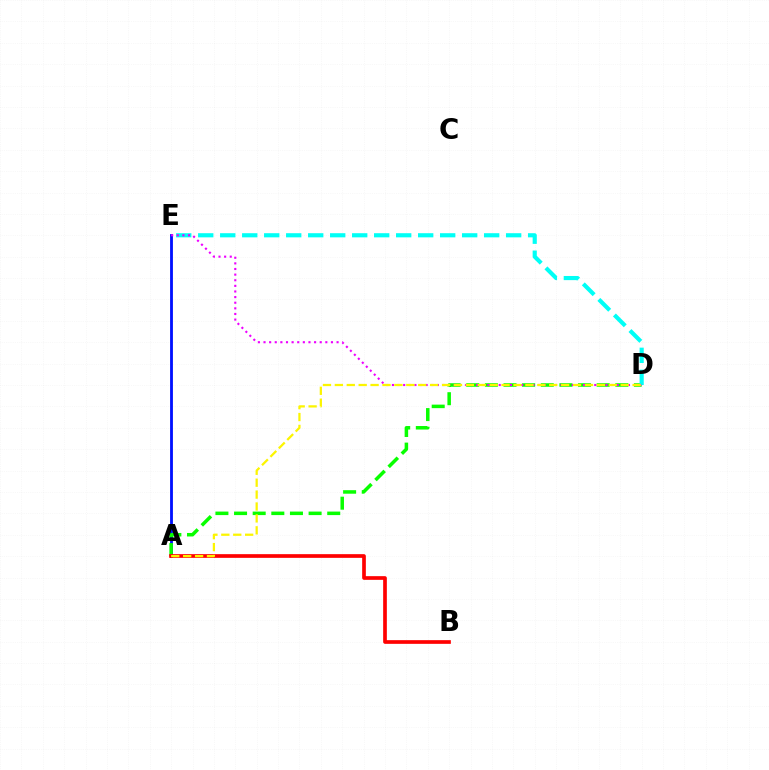{('A', 'E'): [{'color': '#0010ff', 'line_style': 'solid', 'thickness': 2.04}], ('A', 'D'): [{'color': '#08ff00', 'line_style': 'dashed', 'thickness': 2.53}, {'color': '#fcf500', 'line_style': 'dashed', 'thickness': 1.62}], ('D', 'E'): [{'color': '#00fff6', 'line_style': 'dashed', 'thickness': 2.99}, {'color': '#ee00ff', 'line_style': 'dotted', 'thickness': 1.53}], ('A', 'B'): [{'color': '#ff0000', 'line_style': 'solid', 'thickness': 2.65}]}